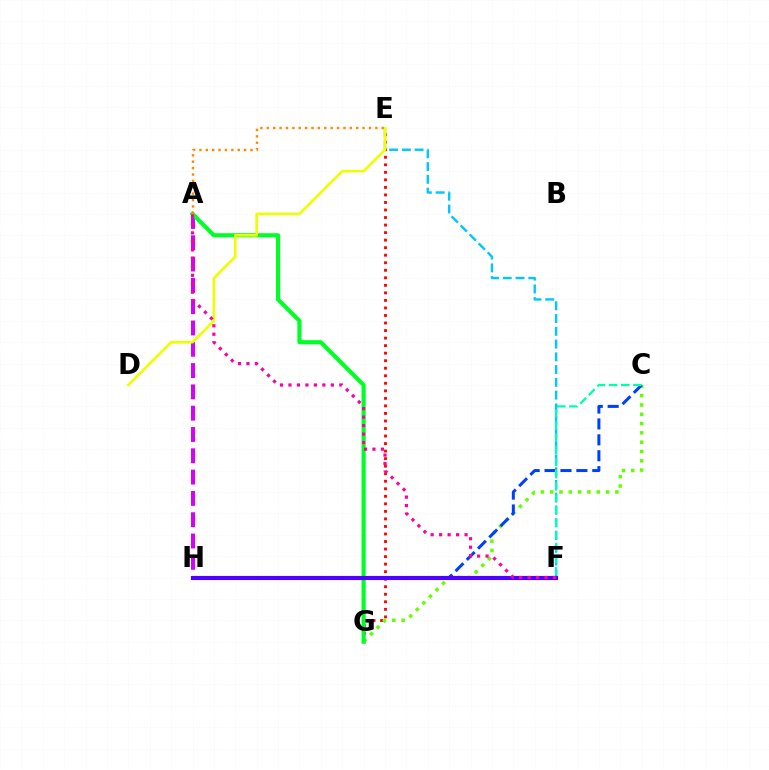{('E', 'G'): [{'color': '#ff0000', 'line_style': 'dotted', 'thickness': 2.05}], ('C', 'G'): [{'color': '#66ff00', 'line_style': 'dotted', 'thickness': 2.53}], ('A', 'H'): [{'color': '#d600ff', 'line_style': 'dashed', 'thickness': 2.89}], ('A', 'G'): [{'color': '#00ff27', 'line_style': 'solid', 'thickness': 2.99}], ('C', 'H'): [{'color': '#003fff', 'line_style': 'dashed', 'thickness': 2.16}], ('E', 'F'): [{'color': '#00c7ff', 'line_style': 'dashed', 'thickness': 1.73}], ('F', 'H'): [{'color': '#4f00ff', 'line_style': 'solid', 'thickness': 2.99}], ('D', 'E'): [{'color': '#eeff00', 'line_style': 'solid', 'thickness': 1.91}], ('C', 'F'): [{'color': '#00ffaf', 'line_style': 'dashed', 'thickness': 1.65}], ('A', 'F'): [{'color': '#ff00a0', 'line_style': 'dotted', 'thickness': 2.3}], ('A', 'E'): [{'color': '#ff8800', 'line_style': 'dotted', 'thickness': 1.73}]}